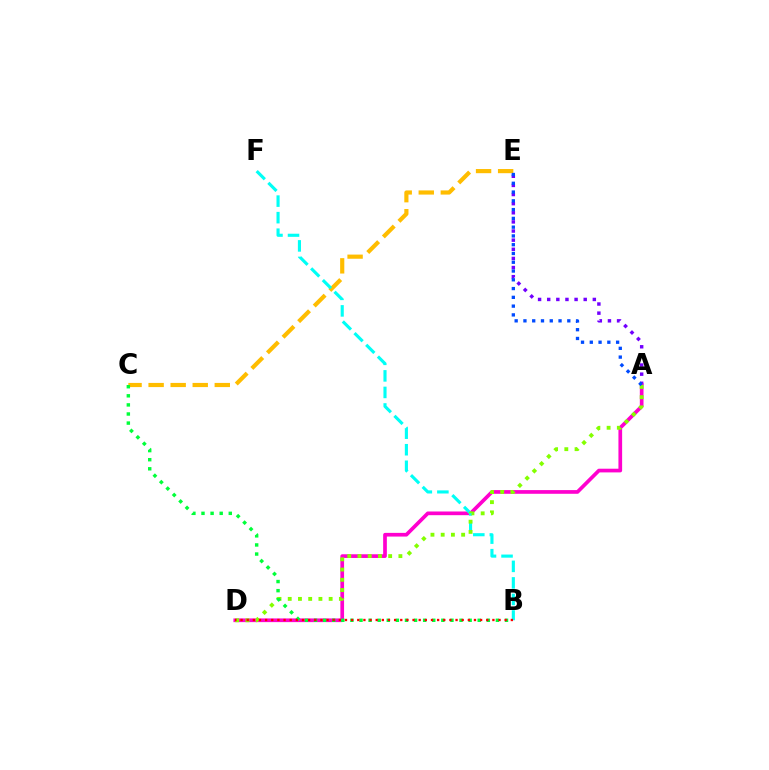{('A', 'E'): [{'color': '#7200ff', 'line_style': 'dotted', 'thickness': 2.48}, {'color': '#004bff', 'line_style': 'dotted', 'thickness': 2.38}], ('A', 'D'): [{'color': '#ff00cf', 'line_style': 'solid', 'thickness': 2.66}, {'color': '#84ff00', 'line_style': 'dotted', 'thickness': 2.78}], ('C', 'E'): [{'color': '#ffbd00', 'line_style': 'dashed', 'thickness': 3.0}], ('B', 'F'): [{'color': '#00fff6', 'line_style': 'dashed', 'thickness': 2.25}], ('B', 'C'): [{'color': '#00ff39', 'line_style': 'dotted', 'thickness': 2.47}], ('B', 'D'): [{'color': '#ff0000', 'line_style': 'dotted', 'thickness': 1.67}]}